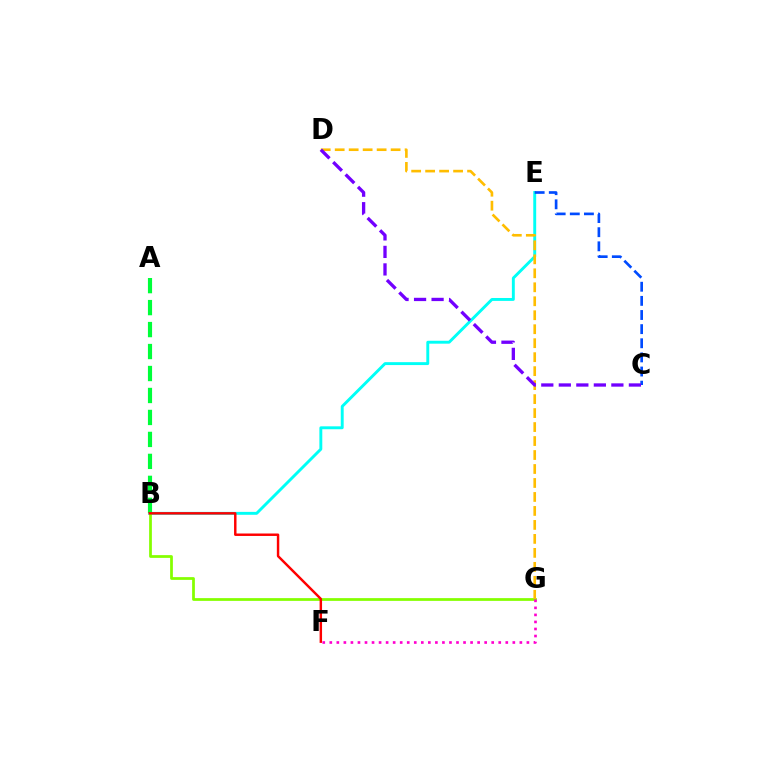{('B', 'E'): [{'color': '#00fff6', 'line_style': 'solid', 'thickness': 2.1}], ('B', 'G'): [{'color': '#84ff00', 'line_style': 'solid', 'thickness': 1.98}], ('F', 'G'): [{'color': '#ff00cf', 'line_style': 'dotted', 'thickness': 1.91}], ('C', 'E'): [{'color': '#004bff', 'line_style': 'dashed', 'thickness': 1.92}], ('D', 'G'): [{'color': '#ffbd00', 'line_style': 'dashed', 'thickness': 1.9}], ('A', 'B'): [{'color': '#00ff39', 'line_style': 'dashed', 'thickness': 2.98}], ('C', 'D'): [{'color': '#7200ff', 'line_style': 'dashed', 'thickness': 2.38}], ('B', 'F'): [{'color': '#ff0000', 'line_style': 'solid', 'thickness': 1.76}]}